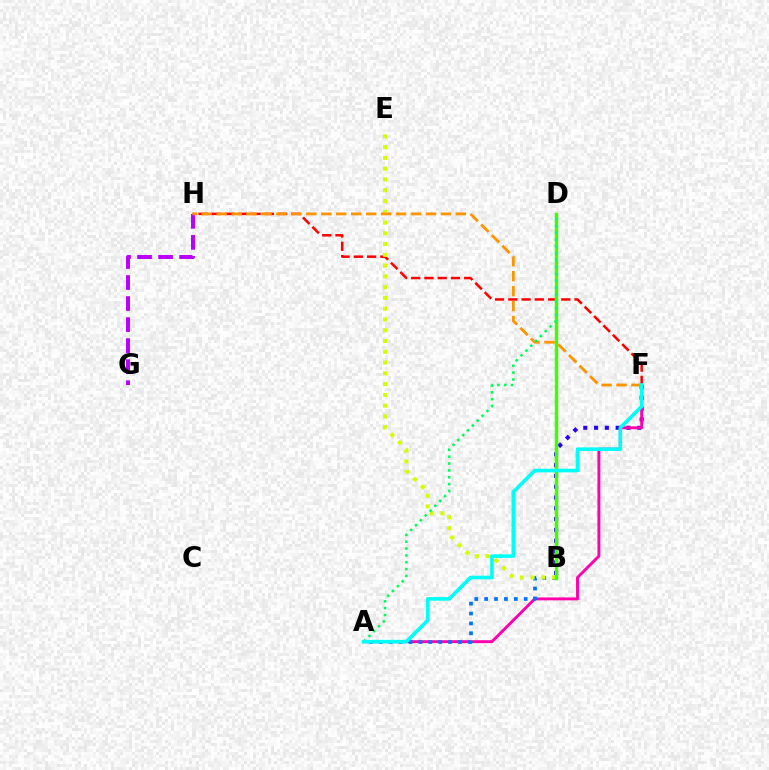{('B', 'F'): [{'color': '#2500ff', 'line_style': 'dotted', 'thickness': 2.93}], ('F', 'H'): [{'color': '#ff0000', 'line_style': 'dashed', 'thickness': 1.8}, {'color': '#ff9400', 'line_style': 'dashed', 'thickness': 2.03}], ('A', 'F'): [{'color': '#ff00ac', 'line_style': 'solid', 'thickness': 2.09}, {'color': '#00fff6', 'line_style': 'solid', 'thickness': 2.61}], ('A', 'B'): [{'color': '#0074ff', 'line_style': 'dotted', 'thickness': 2.69}], ('B', 'E'): [{'color': '#d1ff00', 'line_style': 'dotted', 'thickness': 2.93}], ('G', 'H'): [{'color': '#b900ff', 'line_style': 'dashed', 'thickness': 2.86}], ('B', 'D'): [{'color': '#3dff00', 'line_style': 'solid', 'thickness': 2.46}], ('A', 'D'): [{'color': '#00ff5c', 'line_style': 'dotted', 'thickness': 1.86}]}